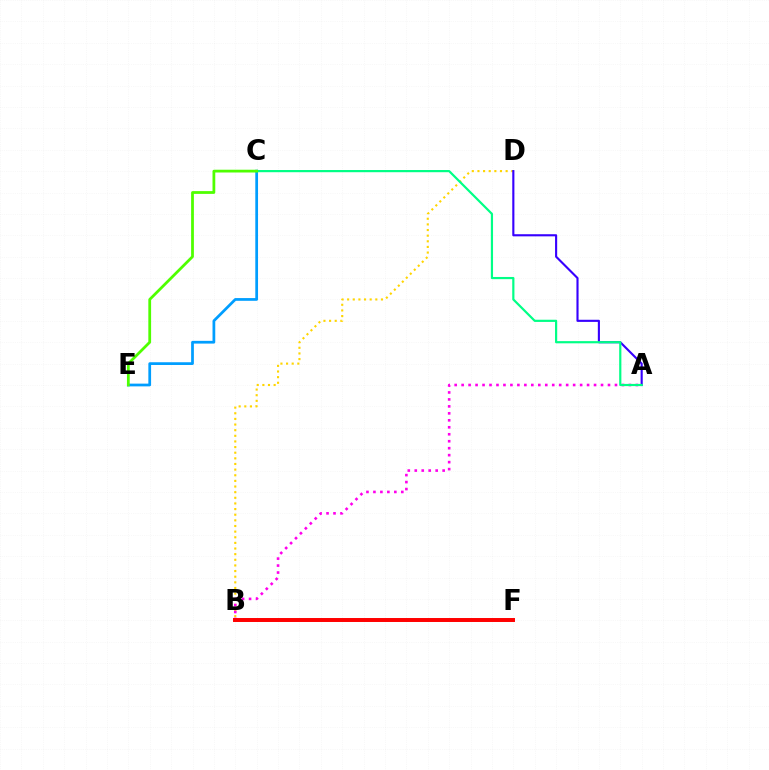{('B', 'D'): [{'color': '#ffd500', 'line_style': 'dotted', 'thickness': 1.53}], ('A', 'D'): [{'color': '#3700ff', 'line_style': 'solid', 'thickness': 1.53}], ('C', 'E'): [{'color': '#009eff', 'line_style': 'solid', 'thickness': 1.97}, {'color': '#4fff00', 'line_style': 'solid', 'thickness': 1.99}], ('A', 'B'): [{'color': '#ff00ed', 'line_style': 'dotted', 'thickness': 1.89}], ('B', 'F'): [{'color': '#ff0000', 'line_style': 'solid', 'thickness': 2.85}], ('A', 'C'): [{'color': '#00ff86', 'line_style': 'solid', 'thickness': 1.58}]}